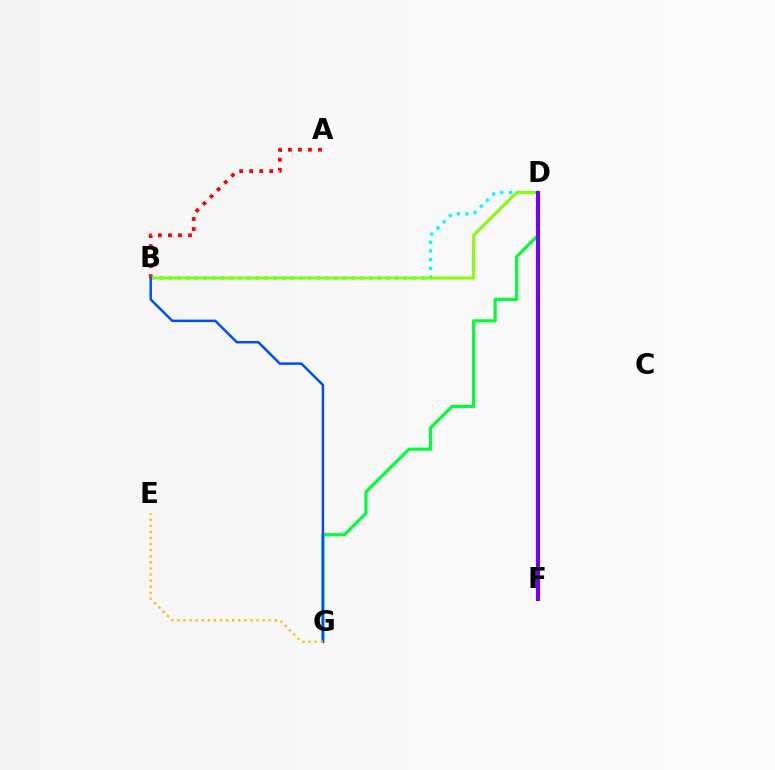{('B', 'D'): [{'color': '#00fff6', 'line_style': 'dotted', 'thickness': 2.37}, {'color': '#84ff00', 'line_style': 'solid', 'thickness': 2.14}], ('D', 'G'): [{'color': '#00ff39', 'line_style': 'solid', 'thickness': 2.27}], ('A', 'B'): [{'color': '#ff0000', 'line_style': 'dotted', 'thickness': 2.72}], ('D', 'F'): [{'color': '#ff00cf', 'line_style': 'dotted', 'thickness': 2.09}, {'color': '#7200ff', 'line_style': 'solid', 'thickness': 2.97}], ('B', 'G'): [{'color': '#004bff', 'line_style': 'solid', 'thickness': 1.78}], ('E', 'G'): [{'color': '#ffbd00', 'line_style': 'dotted', 'thickness': 1.65}]}